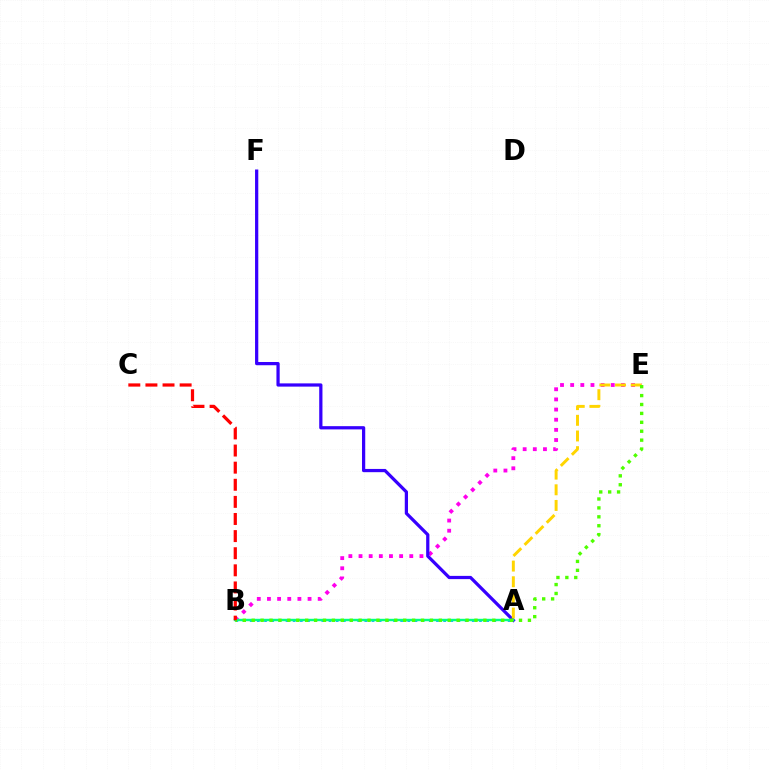{('B', 'E'): [{'color': '#ff00ed', 'line_style': 'dotted', 'thickness': 2.76}, {'color': '#4fff00', 'line_style': 'dotted', 'thickness': 2.42}], ('A', 'F'): [{'color': '#3700ff', 'line_style': 'solid', 'thickness': 2.33}], ('A', 'E'): [{'color': '#ffd500', 'line_style': 'dashed', 'thickness': 2.13}], ('A', 'B'): [{'color': '#009eff', 'line_style': 'dotted', 'thickness': 1.95}, {'color': '#00ff86', 'line_style': 'solid', 'thickness': 1.74}], ('B', 'C'): [{'color': '#ff0000', 'line_style': 'dashed', 'thickness': 2.32}]}